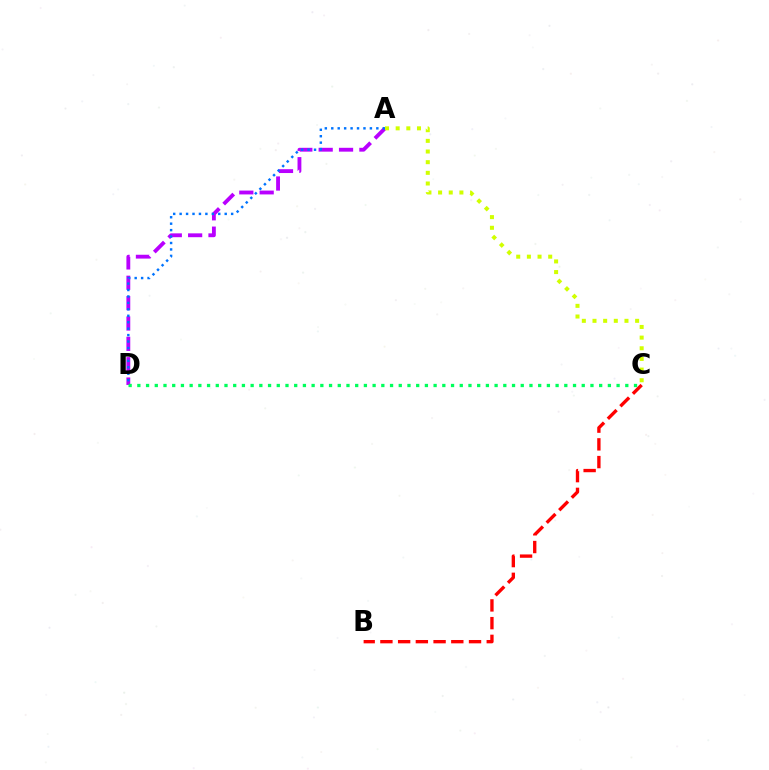{('A', 'D'): [{'color': '#b900ff', 'line_style': 'dashed', 'thickness': 2.77}, {'color': '#0074ff', 'line_style': 'dotted', 'thickness': 1.75}], ('A', 'C'): [{'color': '#d1ff00', 'line_style': 'dotted', 'thickness': 2.9}], ('B', 'C'): [{'color': '#ff0000', 'line_style': 'dashed', 'thickness': 2.41}], ('C', 'D'): [{'color': '#00ff5c', 'line_style': 'dotted', 'thickness': 2.37}]}